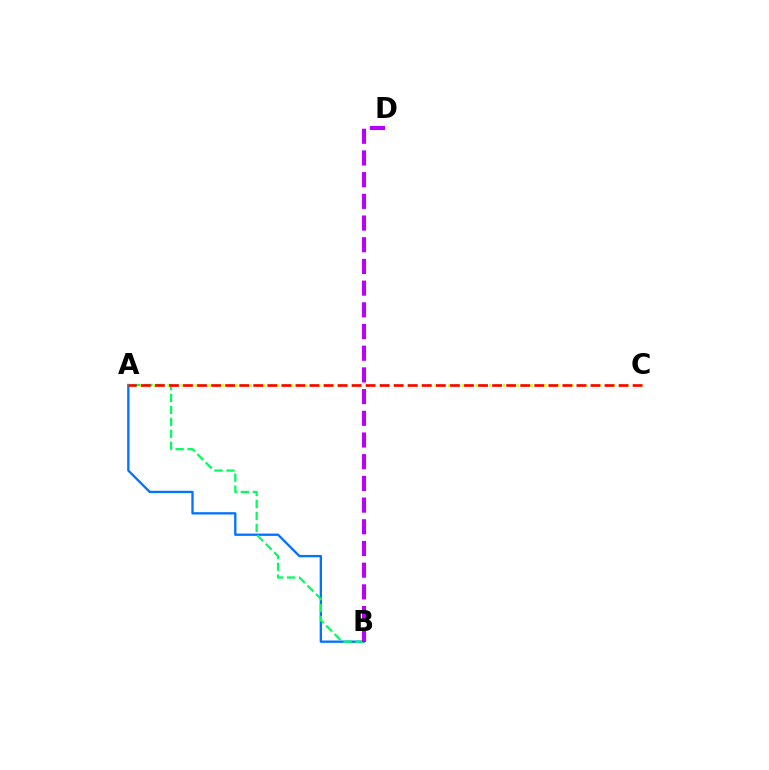{('A', 'B'): [{'color': '#0074ff', 'line_style': 'solid', 'thickness': 1.67}, {'color': '#00ff5c', 'line_style': 'dashed', 'thickness': 1.62}], ('A', 'C'): [{'color': '#d1ff00', 'line_style': 'dotted', 'thickness': 1.86}, {'color': '#ff0000', 'line_style': 'dashed', 'thickness': 1.91}], ('B', 'D'): [{'color': '#b900ff', 'line_style': 'dashed', 'thickness': 2.95}]}